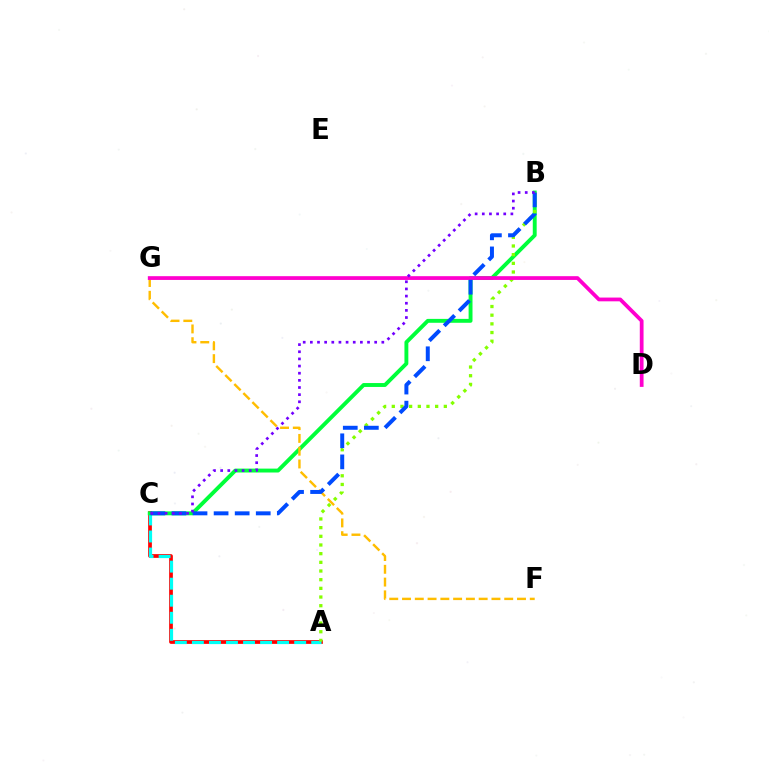{('A', 'C'): [{'color': '#ff0000', 'line_style': 'solid', 'thickness': 2.68}, {'color': '#00fff6', 'line_style': 'dashed', 'thickness': 2.32}], ('B', 'C'): [{'color': '#00ff39', 'line_style': 'solid', 'thickness': 2.8}, {'color': '#004bff', 'line_style': 'dashed', 'thickness': 2.86}, {'color': '#7200ff', 'line_style': 'dotted', 'thickness': 1.94}], ('A', 'B'): [{'color': '#84ff00', 'line_style': 'dotted', 'thickness': 2.36}], ('F', 'G'): [{'color': '#ffbd00', 'line_style': 'dashed', 'thickness': 1.74}], ('D', 'G'): [{'color': '#ff00cf', 'line_style': 'solid', 'thickness': 2.71}]}